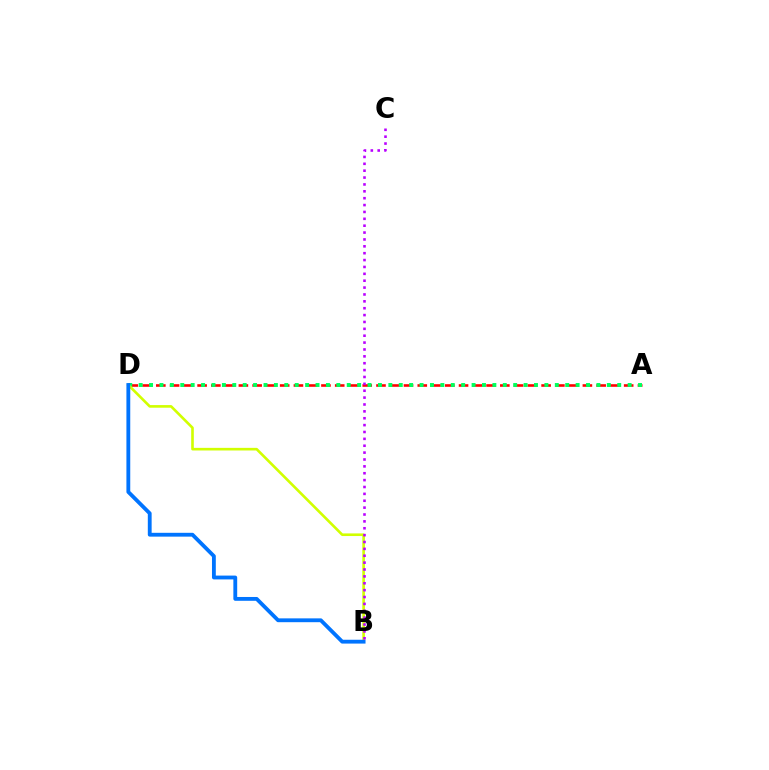{('A', 'D'): [{'color': '#ff0000', 'line_style': 'dashed', 'thickness': 1.87}, {'color': '#00ff5c', 'line_style': 'dotted', 'thickness': 2.83}], ('B', 'D'): [{'color': '#d1ff00', 'line_style': 'solid', 'thickness': 1.89}, {'color': '#0074ff', 'line_style': 'solid', 'thickness': 2.76}], ('B', 'C'): [{'color': '#b900ff', 'line_style': 'dotted', 'thickness': 1.87}]}